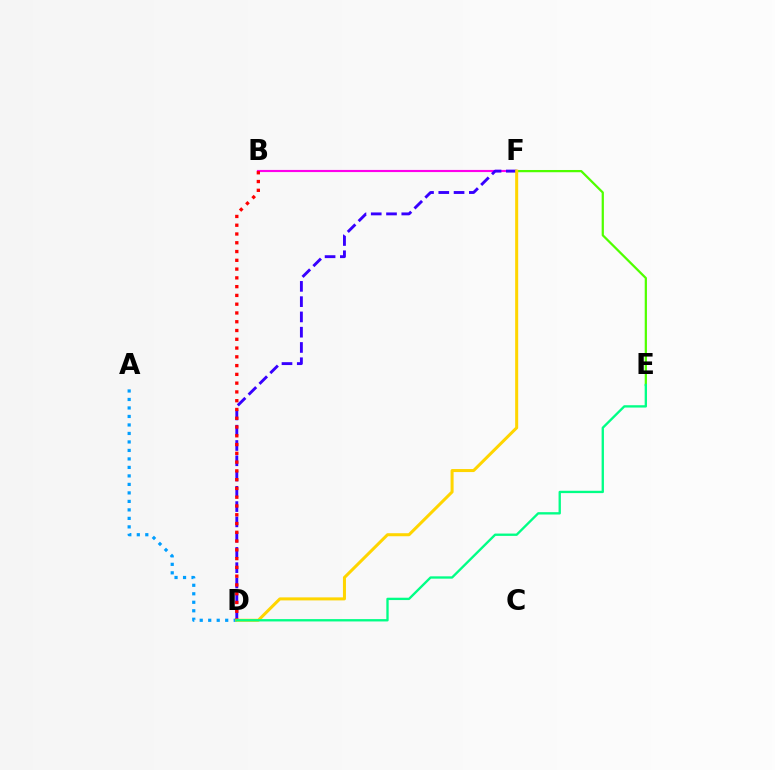{('E', 'F'): [{'color': '#4fff00', 'line_style': 'solid', 'thickness': 1.61}], ('A', 'D'): [{'color': '#009eff', 'line_style': 'dotted', 'thickness': 2.31}], ('B', 'F'): [{'color': '#ff00ed', 'line_style': 'solid', 'thickness': 1.54}], ('D', 'F'): [{'color': '#3700ff', 'line_style': 'dashed', 'thickness': 2.07}, {'color': '#ffd500', 'line_style': 'solid', 'thickness': 2.18}], ('B', 'D'): [{'color': '#ff0000', 'line_style': 'dotted', 'thickness': 2.38}], ('D', 'E'): [{'color': '#00ff86', 'line_style': 'solid', 'thickness': 1.68}]}